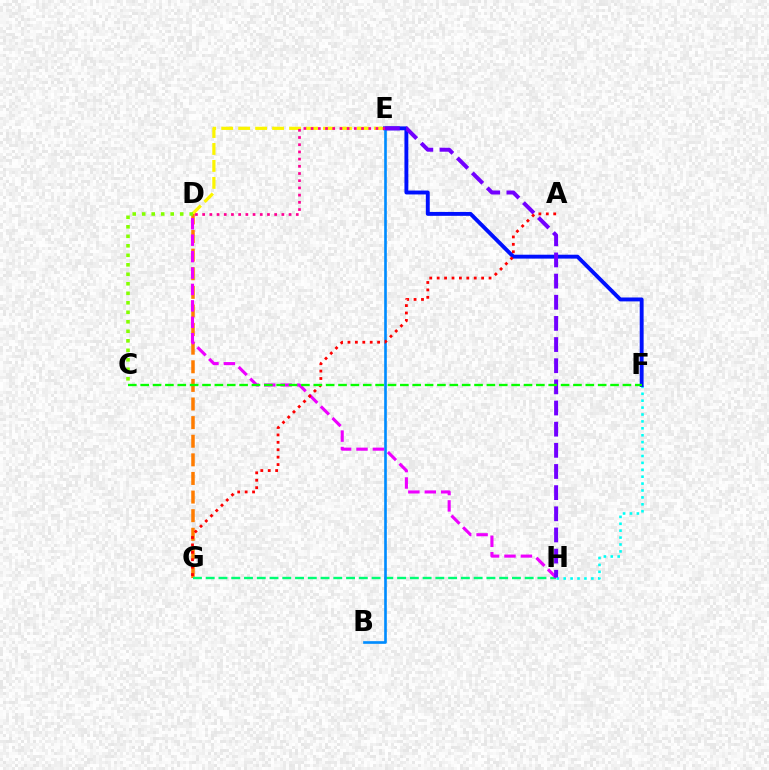{('D', 'E'): [{'color': '#fcf500', 'line_style': 'dashed', 'thickness': 2.3}, {'color': '#ff0094', 'line_style': 'dotted', 'thickness': 1.96}], ('F', 'H'): [{'color': '#00fff6', 'line_style': 'dotted', 'thickness': 1.88}], ('D', 'G'): [{'color': '#ff7c00', 'line_style': 'dashed', 'thickness': 2.53}], ('E', 'F'): [{'color': '#0010ff', 'line_style': 'solid', 'thickness': 2.8}], ('G', 'H'): [{'color': '#00ff74', 'line_style': 'dashed', 'thickness': 1.73}], ('B', 'E'): [{'color': '#008cff', 'line_style': 'solid', 'thickness': 1.91}], ('C', 'D'): [{'color': '#84ff00', 'line_style': 'dotted', 'thickness': 2.58}], ('D', 'H'): [{'color': '#ee00ff', 'line_style': 'dashed', 'thickness': 2.23}], ('E', 'H'): [{'color': '#7200ff', 'line_style': 'dashed', 'thickness': 2.87}], ('A', 'G'): [{'color': '#ff0000', 'line_style': 'dotted', 'thickness': 2.01}], ('C', 'F'): [{'color': '#08ff00', 'line_style': 'dashed', 'thickness': 1.68}]}